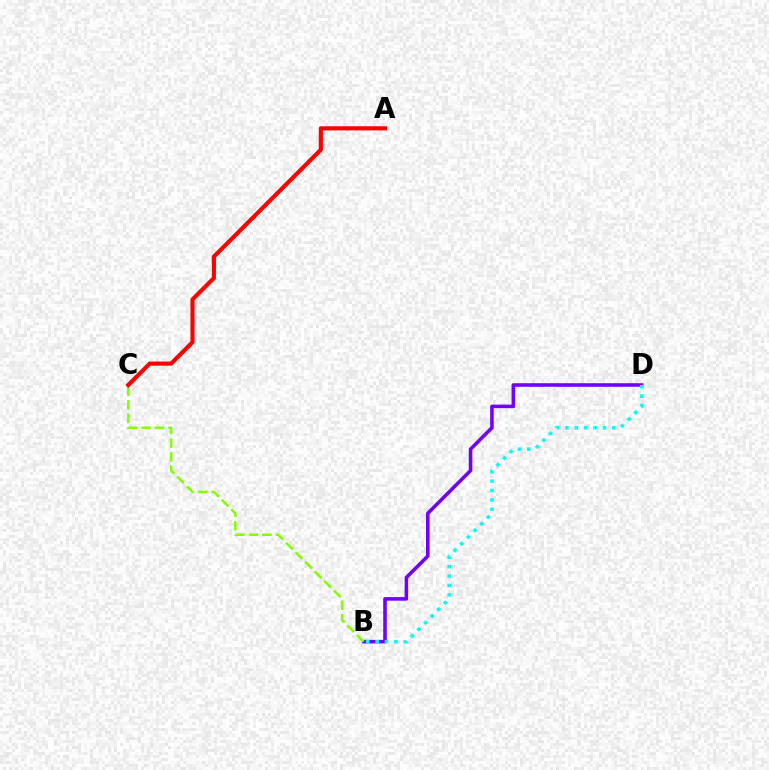{('B', 'D'): [{'color': '#7200ff', 'line_style': 'solid', 'thickness': 2.57}, {'color': '#00fff6', 'line_style': 'dotted', 'thickness': 2.55}], ('B', 'C'): [{'color': '#84ff00', 'line_style': 'dashed', 'thickness': 1.84}], ('A', 'C'): [{'color': '#ff0000', 'line_style': 'solid', 'thickness': 2.97}]}